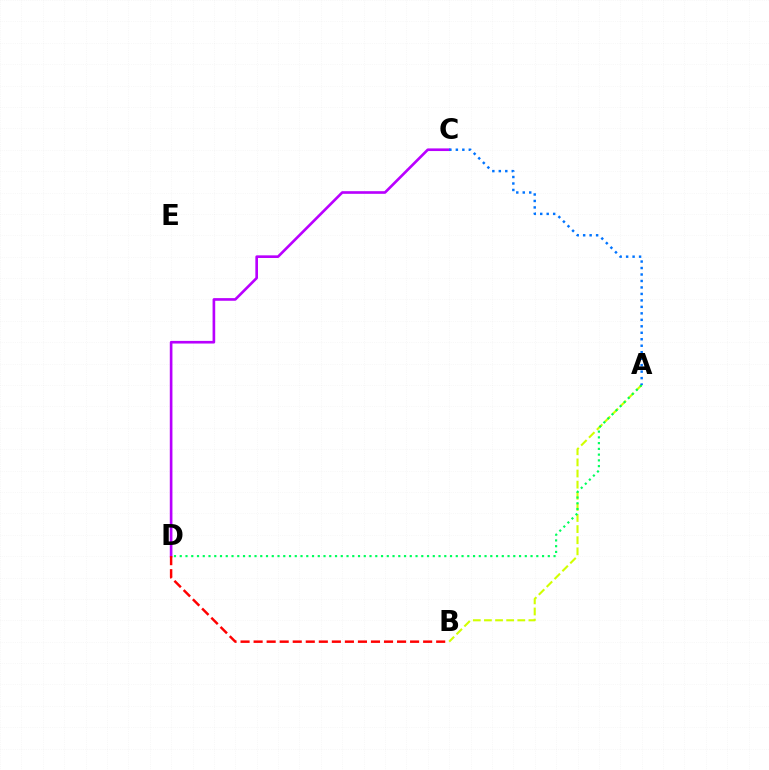{('C', 'D'): [{'color': '#b900ff', 'line_style': 'solid', 'thickness': 1.9}], ('A', 'B'): [{'color': '#d1ff00', 'line_style': 'dashed', 'thickness': 1.51}], ('A', 'D'): [{'color': '#00ff5c', 'line_style': 'dotted', 'thickness': 1.56}], ('B', 'D'): [{'color': '#ff0000', 'line_style': 'dashed', 'thickness': 1.77}], ('A', 'C'): [{'color': '#0074ff', 'line_style': 'dotted', 'thickness': 1.76}]}